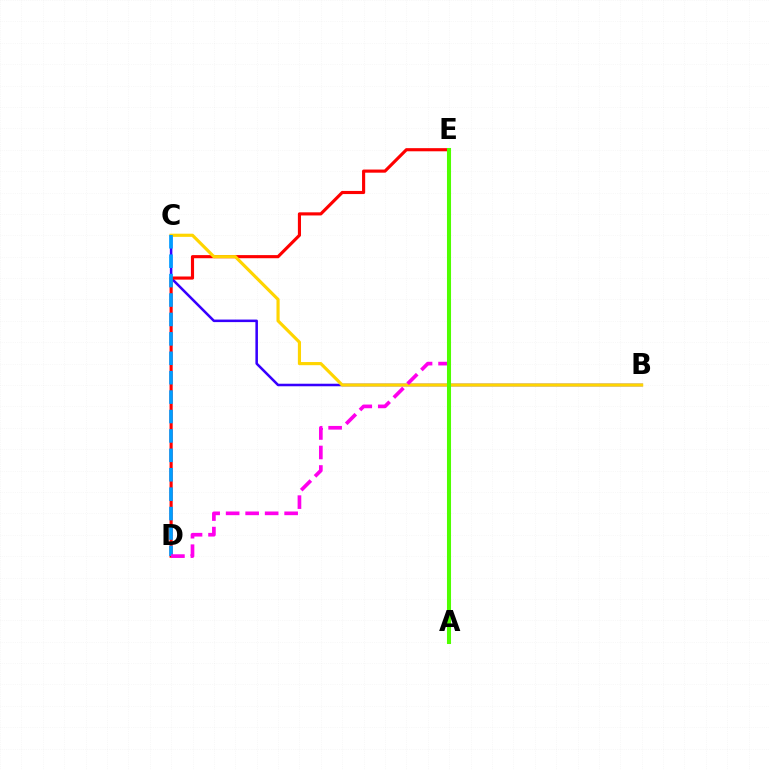{('B', 'C'): [{'color': '#3700ff', 'line_style': 'solid', 'thickness': 1.83}, {'color': '#ffd500', 'line_style': 'solid', 'thickness': 2.27}], ('D', 'E'): [{'color': '#ff0000', 'line_style': 'solid', 'thickness': 2.25}, {'color': '#ff00ed', 'line_style': 'dashed', 'thickness': 2.65}], ('C', 'D'): [{'color': '#009eff', 'line_style': 'dashed', 'thickness': 2.64}], ('A', 'E'): [{'color': '#00ff86', 'line_style': 'dashed', 'thickness': 1.69}, {'color': '#4fff00', 'line_style': 'solid', 'thickness': 2.92}]}